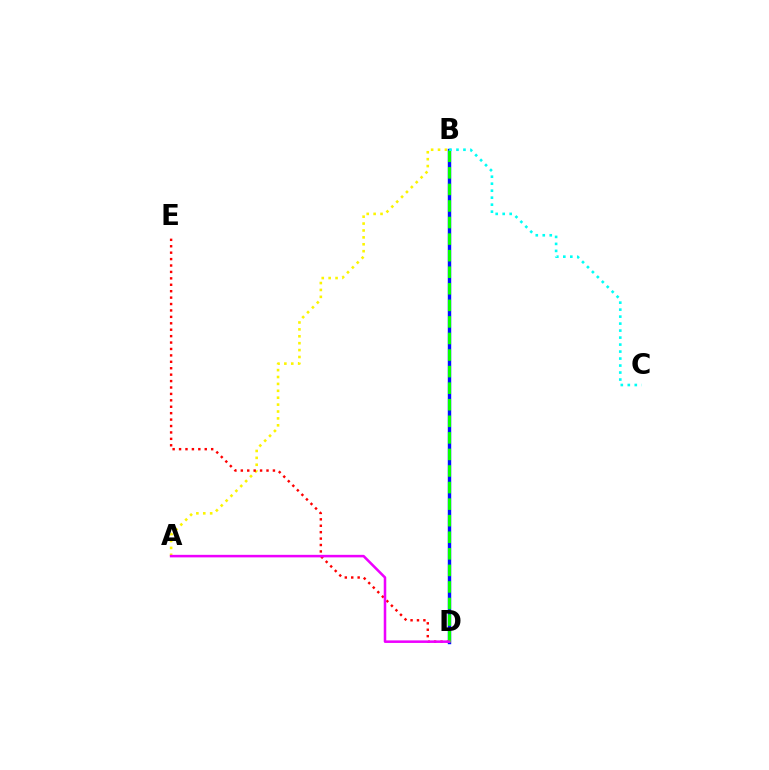{('A', 'B'): [{'color': '#fcf500', 'line_style': 'dotted', 'thickness': 1.87}], ('D', 'E'): [{'color': '#ff0000', 'line_style': 'dotted', 'thickness': 1.74}], ('B', 'D'): [{'color': '#0010ff', 'line_style': 'solid', 'thickness': 2.46}, {'color': '#08ff00', 'line_style': 'dashed', 'thickness': 2.25}], ('B', 'C'): [{'color': '#00fff6', 'line_style': 'dotted', 'thickness': 1.9}], ('A', 'D'): [{'color': '#ee00ff', 'line_style': 'solid', 'thickness': 1.83}]}